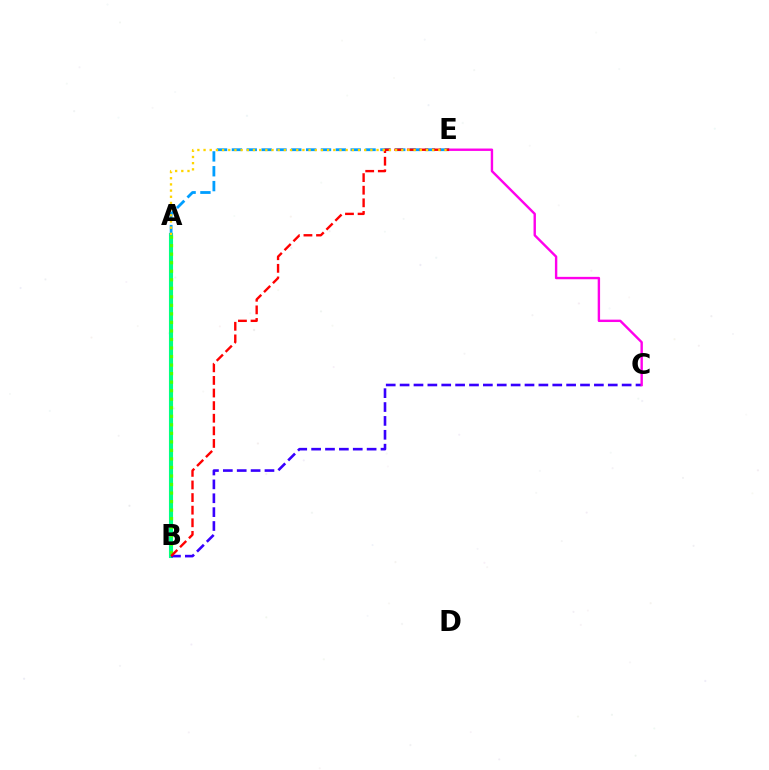{('A', 'B'): [{'color': '#00ff86', 'line_style': 'solid', 'thickness': 2.95}, {'color': '#4fff00', 'line_style': 'dotted', 'thickness': 2.32}], ('B', 'C'): [{'color': '#3700ff', 'line_style': 'dashed', 'thickness': 1.89}], ('A', 'E'): [{'color': '#009eff', 'line_style': 'dashed', 'thickness': 2.02}, {'color': '#ffd500', 'line_style': 'dotted', 'thickness': 1.68}], ('C', 'E'): [{'color': '#ff00ed', 'line_style': 'solid', 'thickness': 1.73}], ('B', 'E'): [{'color': '#ff0000', 'line_style': 'dashed', 'thickness': 1.71}]}